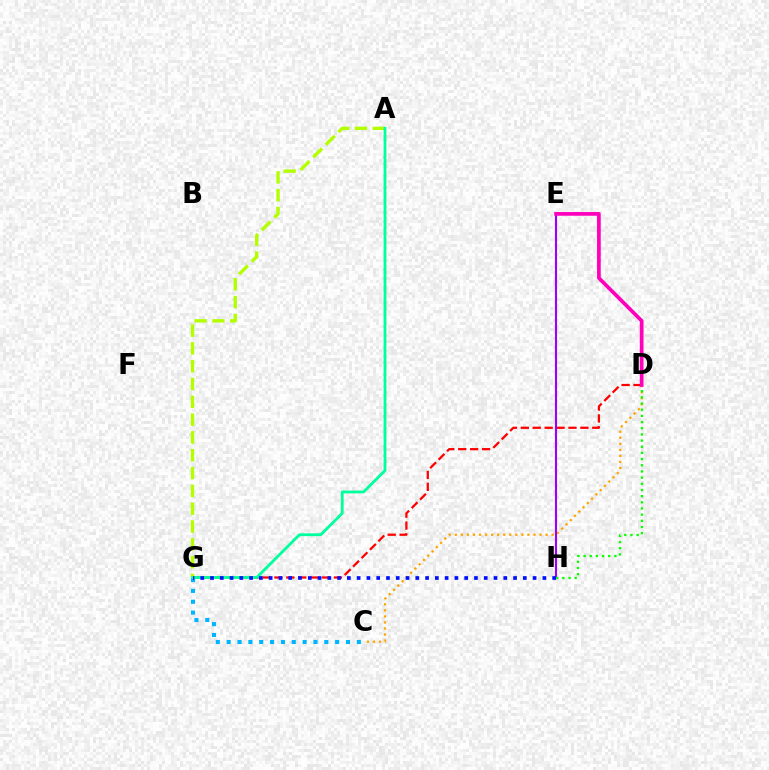{('D', 'G'): [{'color': '#ff0000', 'line_style': 'dashed', 'thickness': 1.62}], ('C', 'D'): [{'color': '#ffa500', 'line_style': 'dotted', 'thickness': 1.64}], ('A', 'G'): [{'color': '#b3ff00', 'line_style': 'dashed', 'thickness': 2.42}, {'color': '#00ff9d', 'line_style': 'solid', 'thickness': 2.03}], ('C', 'G'): [{'color': '#00b5ff', 'line_style': 'dotted', 'thickness': 2.95}], ('E', 'H'): [{'color': '#9b00ff', 'line_style': 'solid', 'thickness': 1.51}], ('D', 'H'): [{'color': '#08ff00', 'line_style': 'dotted', 'thickness': 1.68}], ('G', 'H'): [{'color': '#0010ff', 'line_style': 'dotted', 'thickness': 2.66}], ('D', 'E'): [{'color': '#ff00bd', 'line_style': 'solid', 'thickness': 2.67}]}